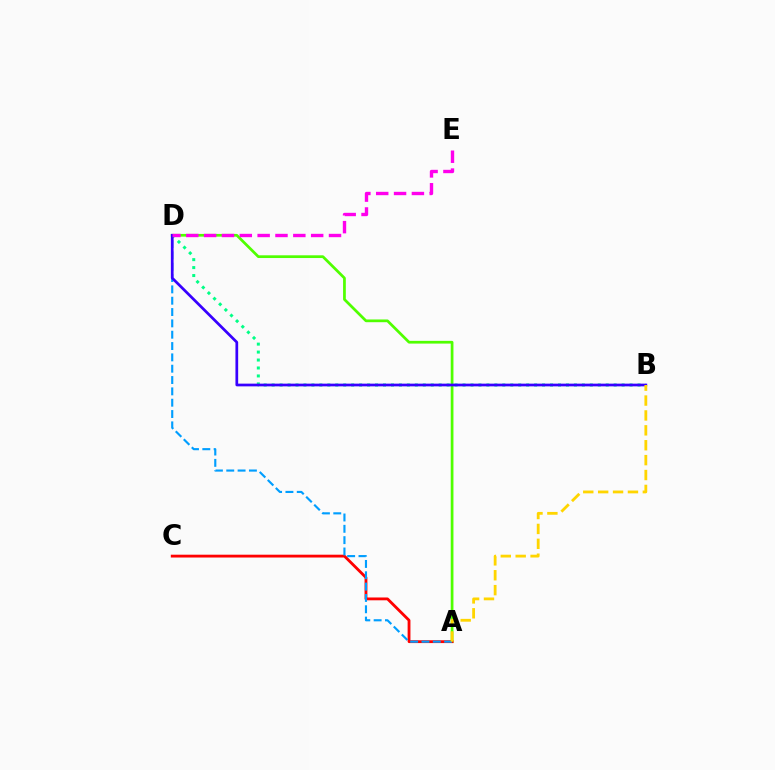{('A', 'D'): [{'color': '#4fff00', 'line_style': 'solid', 'thickness': 1.96}, {'color': '#009eff', 'line_style': 'dashed', 'thickness': 1.54}], ('A', 'C'): [{'color': '#ff0000', 'line_style': 'solid', 'thickness': 2.03}], ('B', 'D'): [{'color': '#00ff86', 'line_style': 'dotted', 'thickness': 2.16}, {'color': '#3700ff', 'line_style': 'solid', 'thickness': 1.96}], ('D', 'E'): [{'color': '#ff00ed', 'line_style': 'dashed', 'thickness': 2.42}], ('A', 'B'): [{'color': '#ffd500', 'line_style': 'dashed', 'thickness': 2.02}]}